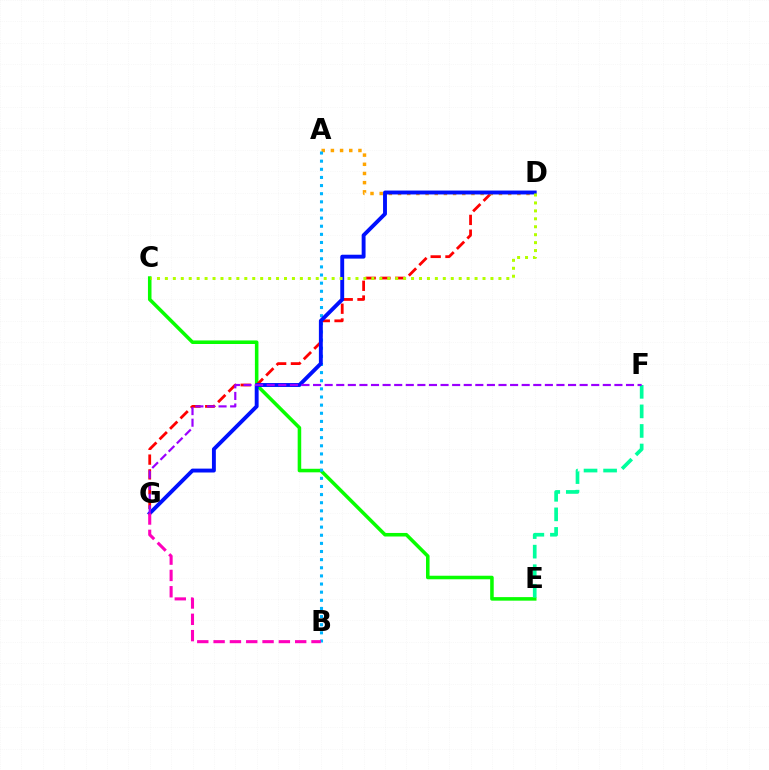{('C', 'E'): [{'color': '#08ff00', 'line_style': 'solid', 'thickness': 2.55}], ('D', 'G'): [{'color': '#ff0000', 'line_style': 'dashed', 'thickness': 2.01}, {'color': '#0010ff', 'line_style': 'solid', 'thickness': 2.8}], ('A', 'D'): [{'color': '#ffa500', 'line_style': 'dotted', 'thickness': 2.49}], ('A', 'B'): [{'color': '#00b5ff', 'line_style': 'dotted', 'thickness': 2.21}], ('E', 'F'): [{'color': '#00ff9d', 'line_style': 'dashed', 'thickness': 2.66}], ('F', 'G'): [{'color': '#9b00ff', 'line_style': 'dashed', 'thickness': 1.57}], ('C', 'D'): [{'color': '#b3ff00', 'line_style': 'dotted', 'thickness': 2.16}], ('B', 'G'): [{'color': '#ff00bd', 'line_style': 'dashed', 'thickness': 2.22}]}